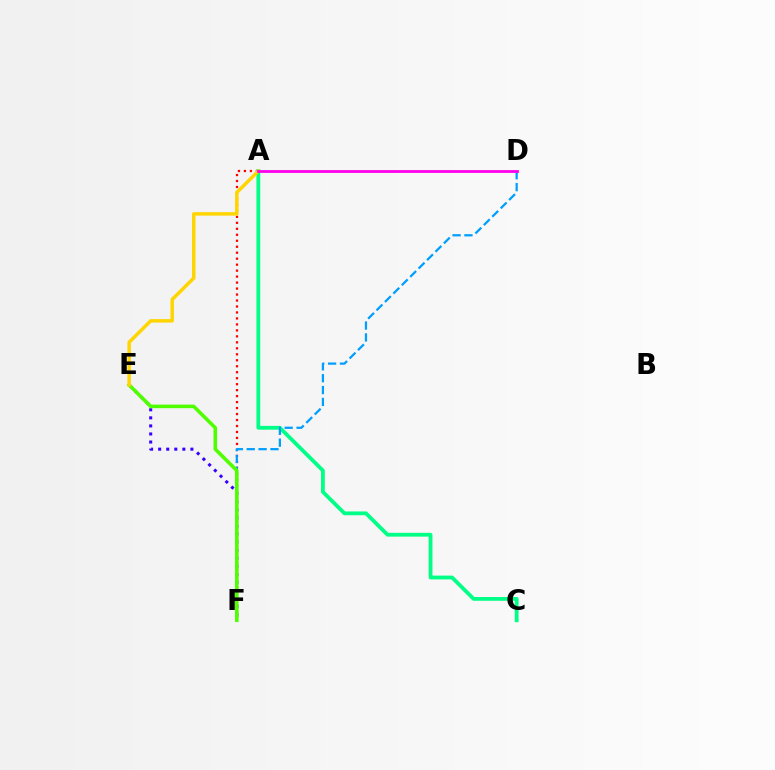{('A', 'F'): [{'color': '#ff0000', 'line_style': 'dotted', 'thickness': 1.62}], ('E', 'F'): [{'color': '#3700ff', 'line_style': 'dotted', 'thickness': 2.19}, {'color': '#4fff00', 'line_style': 'solid', 'thickness': 2.56}], ('A', 'C'): [{'color': '#00ff86', 'line_style': 'solid', 'thickness': 2.73}], ('D', 'F'): [{'color': '#009eff', 'line_style': 'dashed', 'thickness': 1.61}], ('A', 'E'): [{'color': '#ffd500', 'line_style': 'solid', 'thickness': 2.49}], ('A', 'D'): [{'color': '#ff00ed', 'line_style': 'solid', 'thickness': 2.02}]}